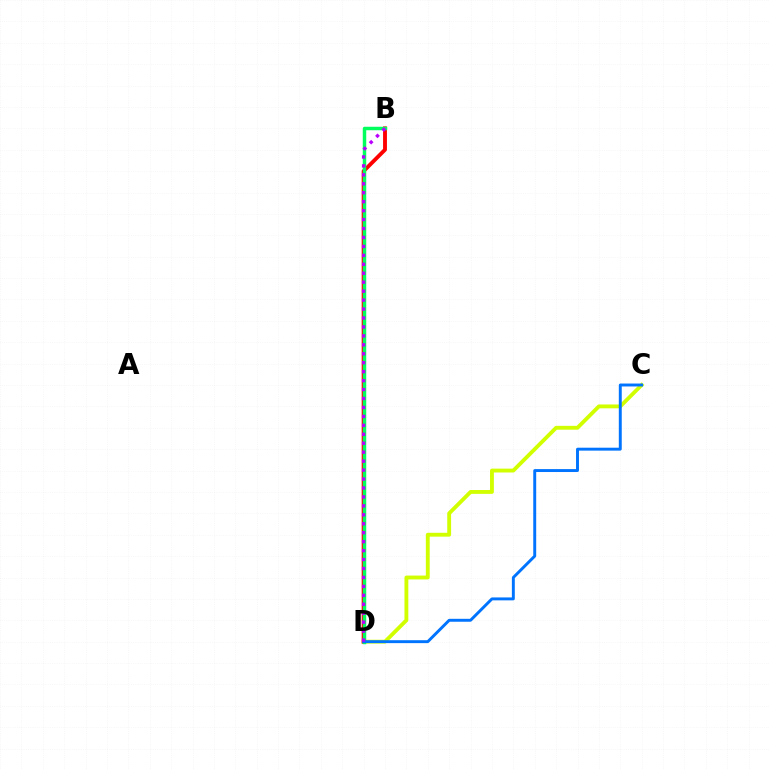{('C', 'D'): [{'color': '#d1ff00', 'line_style': 'solid', 'thickness': 2.78}, {'color': '#0074ff', 'line_style': 'solid', 'thickness': 2.11}], ('B', 'D'): [{'color': '#ff0000', 'line_style': 'solid', 'thickness': 2.78}, {'color': '#00ff5c', 'line_style': 'solid', 'thickness': 2.5}, {'color': '#b900ff', 'line_style': 'dotted', 'thickness': 2.43}]}